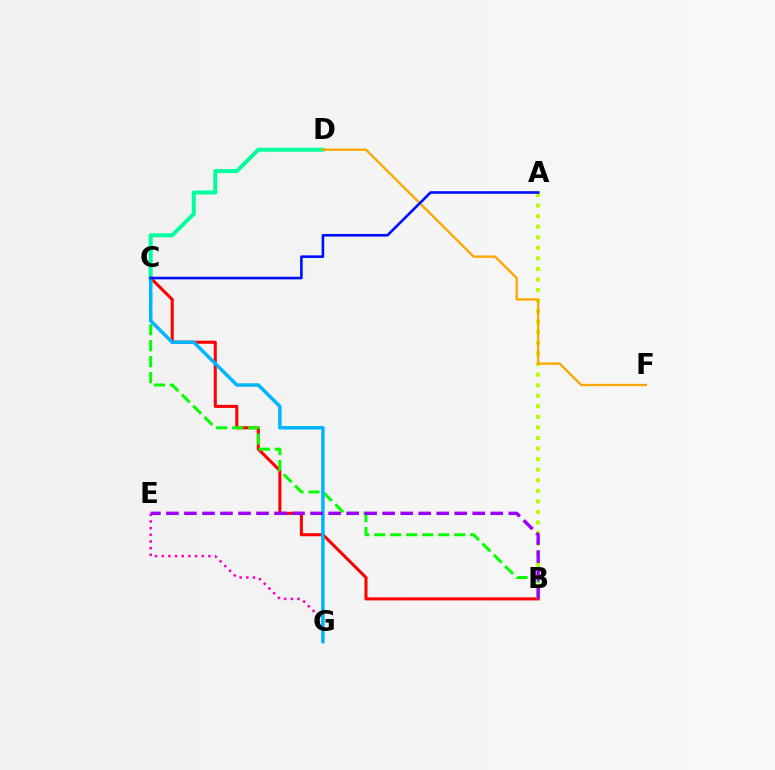{('B', 'C'): [{'color': '#ff0000', 'line_style': 'solid', 'thickness': 2.2}, {'color': '#08ff00', 'line_style': 'dashed', 'thickness': 2.17}], ('E', 'G'): [{'color': '#ff00bd', 'line_style': 'dotted', 'thickness': 1.81}], ('A', 'B'): [{'color': '#b3ff00', 'line_style': 'dotted', 'thickness': 2.87}], ('C', 'D'): [{'color': '#00ff9d', 'line_style': 'solid', 'thickness': 2.87}], ('D', 'F'): [{'color': '#ffa500', 'line_style': 'solid', 'thickness': 1.68}], ('C', 'G'): [{'color': '#00b5ff', 'line_style': 'solid', 'thickness': 2.49}], ('B', 'E'): [{'color': '#9b00ff', 'line_style': 'dashed', 'thickness': 2.45}], ('A', 'C'): [{'color': '#0010ff', 'line_style': 'solid', 'thickness': 1.89}]}